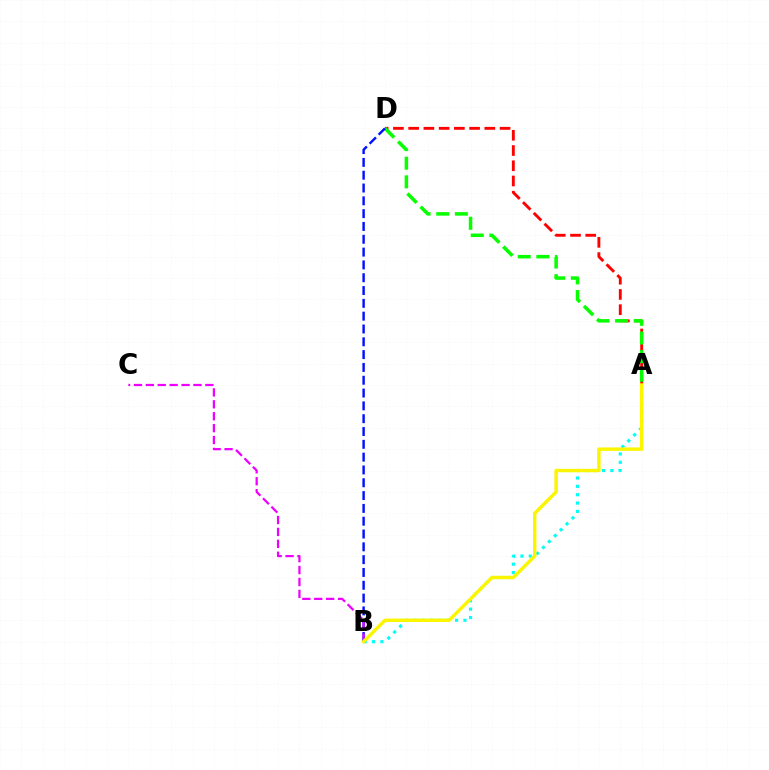{('A', 'D'): [{'color': '#ff0000', 'line_style': 'dashed', 'thickness': 2.07}, {'color': '#08ff00', 'line_style': 'dashed', 'thickness': 2.53}], ('B', 'D'): [{'color': '#0010ff', 'line_style': 'dashed', 'thickness': 1.74}], ('A', 'B'): [{'color': '#00fff6', 'line_style': 'dotted', 'thickness': 2.27}, {'color': '#fcf500', 'line_style': 'solid', 'thickness': 2.47}], ('B', 'C'): [{'color': '#ee00ff', 'line_style': 'dashed', 'thickness': 1.62}]}